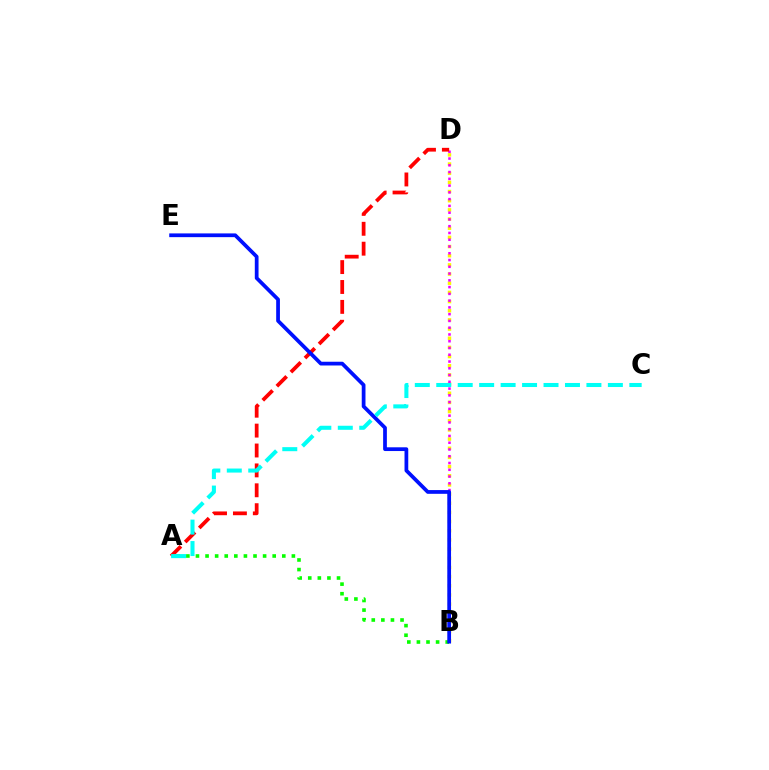{('B', 'D'): [{'color': '#fcf500', 'line_style': 'dotted', 'thickness': 2.49}, {'color': '#ee00ff', 'line_style': 'dotted', 'thickness': 1.84}], ('A', 'B'): [{'color': '#08ff00', 'line_style': 'dotted', 'thickness': 2.61}], ('A', 'D'): [{'color': '#ff0000', 'line_style': 'dashed', 'thickness': 2.7}], ('B', 'E'): [{'color': '#0010ff', 'line_style': 'solid', 'thickness': 2.69}], ('A', 'C'): [{'color': '#00fff6', 'line_style': 'dashed', 'thickness': 2.91}]}